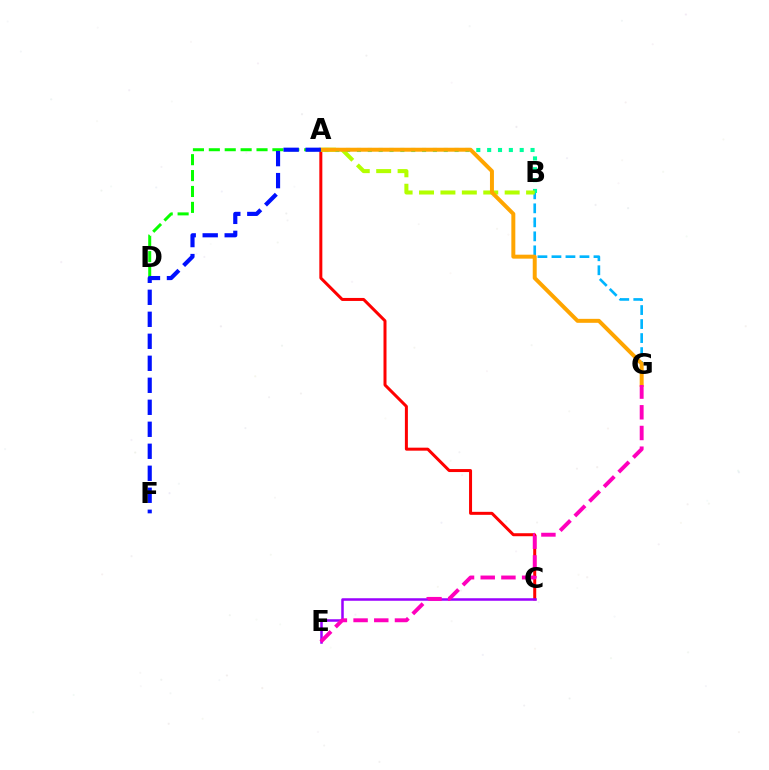{('A', 'C'): [{'color': '#ff0000', 'line_style': 'solid', 'thickness': 2.16}], ('B', 'G'): [{'color': '#00b5ff', 'line_style': 'dashed', 'thickness': 1.9}], ('A', 'B'): [{'color': '#00ff9d', 'line_style': 'dotted', 'thickness': 2.95}, {'color': '#b3ff00', 'line_style': 'dashed', 'thickness': 2.91}], ('C', 'E'): [{'color': '#9b00ff', 'line_style': 'solid', 'thickness': 1.81}], ('A', 'G'): [{'color': '#ffa500', 'line_style': 'solid', 'thickness': 2.86}], ('A', 'D'): [{'color': '#08ff00', 'line_style': 'dashed', 'thickness': 2.16}], ('A', 'F'): [{'color': '#0010ff', 'line_style': 'dashed', 'thickness': 2.99}], ('E', 'G'): [{'color': '#ff00bd', 'line_style': 'dashed', 'thickness': 2.81}]}